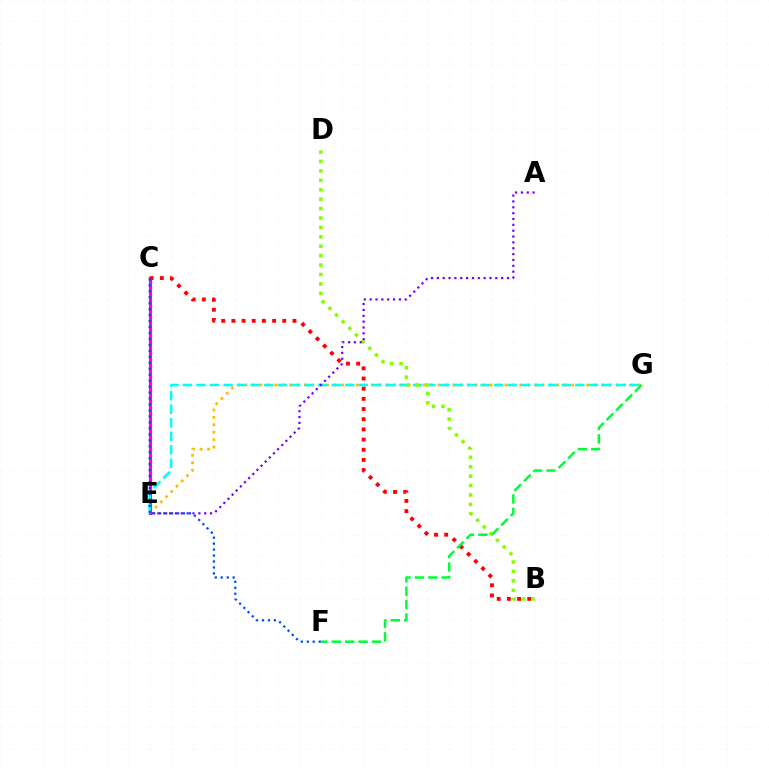{('E', 'G'): [{'color': '#ffbd00', 'line_style': 'dotted', 'thickness': 2.02}, {'color': '#00fff6', 'line_style': 'dashed', 'thickness': 1.84}], ('C', 'E'): [{'color': '#ff00cf', 'line_style': 'solid', 'thickness': 2.28}], ('B', 'C'): [{'color': '#ff0000', 'line_style': 'dotted', 'thickness': 2.77}], ('B', 'D'): [{'color': '#84ff00', 'line_style': 'dotted', 'thickness': 2.56}], ('A', 'E'): [{'color': '#7200ff', 'line_style': 'dotted', 'thickness': 1.59}], ('F', 'G'): [{'color': '#00ff39', 'line_style': 'dashed', 'thickness': 1.82}], ('C', 'F'): [{'color': '#004bff', 'line_style': 'dotted', 'thickness': 1.62}]}